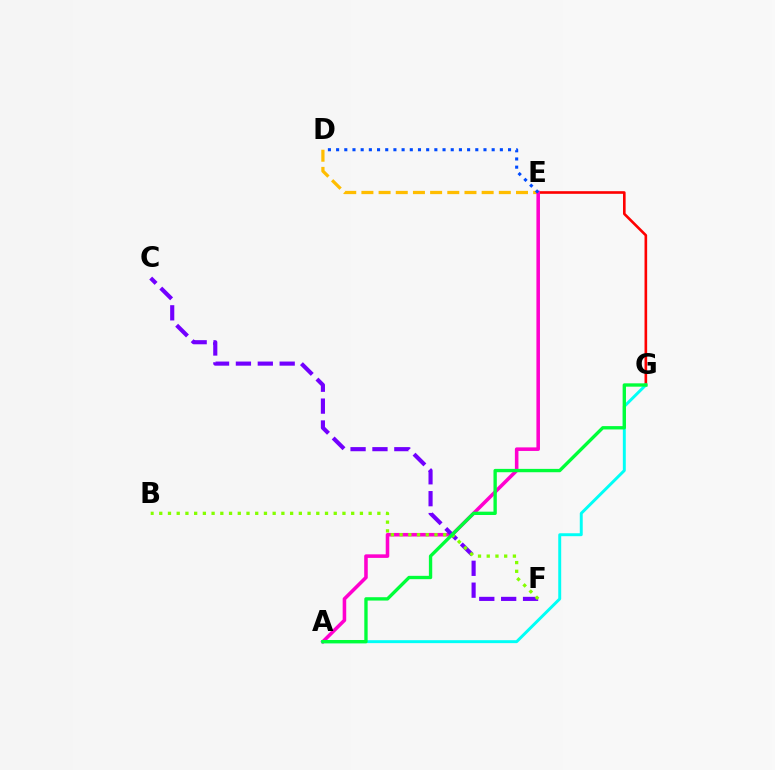{('E', 'G'): [{'color': '#ff0000', 'line_style': 'solid', 'thickness': 1.89}], ('D', 'E'): [{'color': '#ffbd00', 'line_style': 'dashed', 'thickness': 2.33}, {'color': '#004bff', 'line_style': 'dotted', 'thickness': 2.22}], ('A', 'E'): [{'color': '#ff00cf', 'line_style': 'solid', 'thickness': 2.56}], ('A', 'G'): [{'color': '#00fff6', 'line_style': 'solid', 'thickness': 2.12}, {'color': '#00ff39', 'line_style': 'solid', 'thickness': 2.41}], ('C', 'F'): [{'color': '#7200ff', 'line_style': 'dashed', 'thickness': 2.97}], ('B', 'F'): [{'color': '#84ff00', 'line_style': 'dotted', 'thickness': 2.37}]}